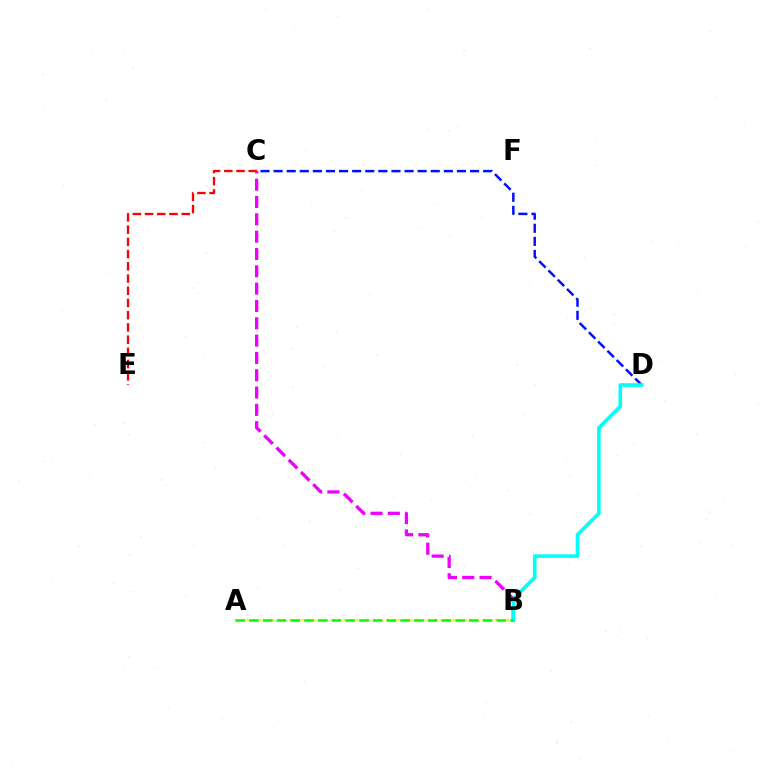{('A', 'B'): [{'color': '#fcf500', 'line_style': 'dotted', 'thickness': 1.64}, {'color': '#08ff00', 'line_style': 'dashed', 'thickness': 1.87}], ('C', 'E'): [{'color': '#ff0000', 'line_style': 'dashed', 'thickness': 1.66}], ('C', 'D'): [{'color': '#0010ff', 'line_style': 'dashed', 'thickness': 1.78}], ('B', 'C'): [{'color': '#ee00ff', 'line_style': 'dashed', 'thickness': 2.35}], ('B', 'D'): [{'color': '#00fff6', 'line_style': 'solid', 'thickness': 2.6}]}